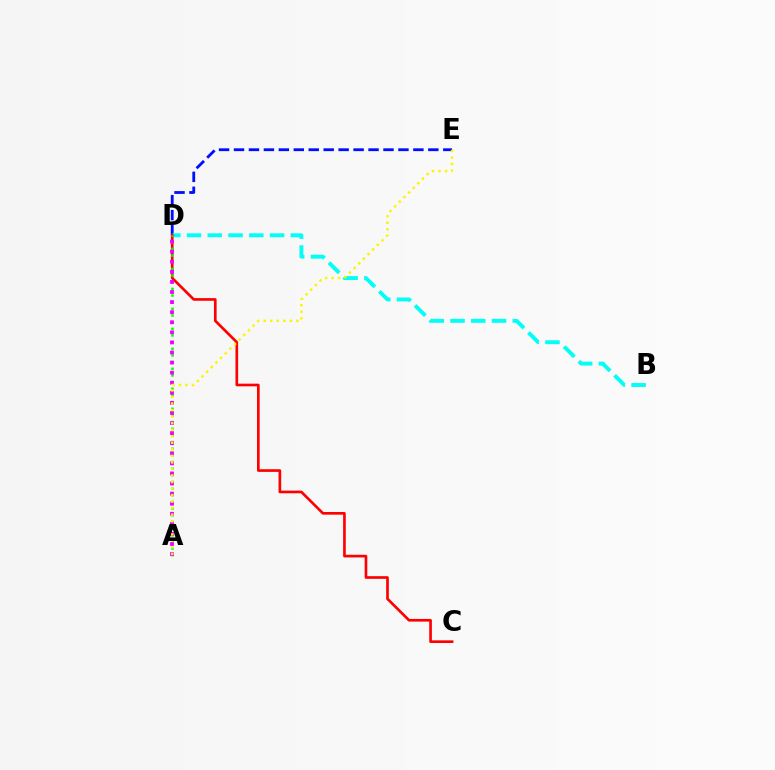{('D', 'E'): [{'color': '#0010ff', 'line_style': 'dashed', 'thickness': 2.03}], ('B', 'D'): [{'color': '#00fff6', 'line_style': 'dashed', 'thickness': 2.82}], ('C', 'D'): [{'color': '#ff0000', 'line_style': 'solid', 'thickness': 1.92}], ('A', 'D'): [{'color': '#08ff00', 'line_style': 'dotted', 'thickness': 1.81}, {'color': '#ee00ff', 'line_style': 'dotted', 'thickness': 2.74}], ('A', 'E'): [{'color': '#fcf500', 'line_style': 'dotted', 'thickness': 1.78}]}